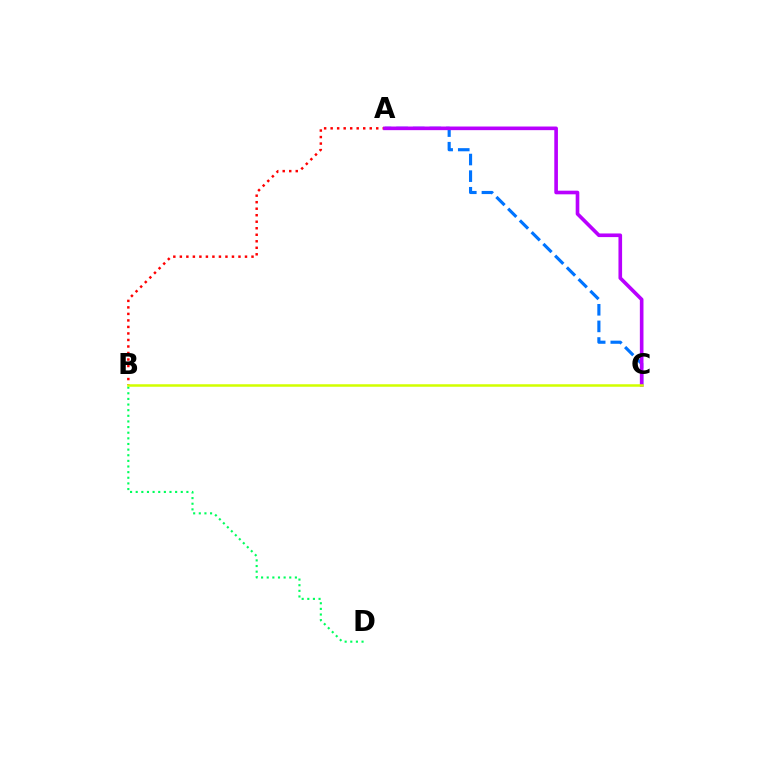{('A', 'C'): [{'color': '#0074ff', 'line_style': 'dashed', 'thickness': 2.26}, {'color': '#b900ff', 'line_style': 'solid', 'thickness': 2.61}], ('B', 'D'): [{'color': '#00ff5c', 'line_style': 'dotted', 'thickness': 1.53}], ('A', 'B'): [{'color': '#ff0000', 'line_style': 'dotted', 'thickness': 1.77}], ('B', 'C'): [{'color': '#d1ff00', 'line_style': 'solid', 'thickness': 1.81}]}